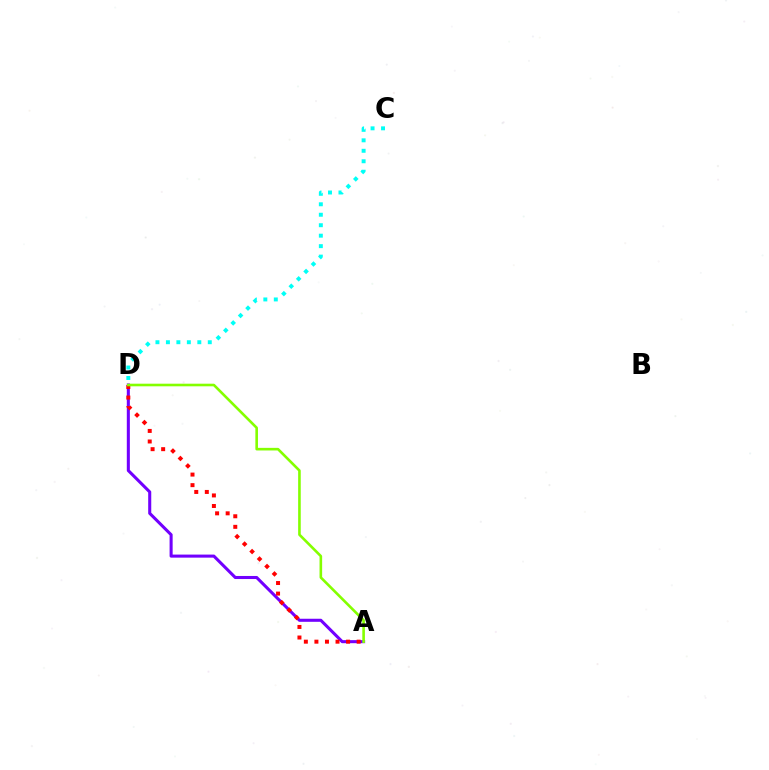{('A', 'D'): [{'color': '#7200ff', 'line_style': 'solid', 'thickness': 2.2}, {'color': '#ff0000', 'line_style': 'dotted', 'thickness': 2.87}, {'color': '#84ff00', 'line_style': 'solid', 'thickness': 1.88}], ('C', 'D'): [{'color': '#00fff6', 'line_style': 'dotted', 'thickness': 2.84}]}